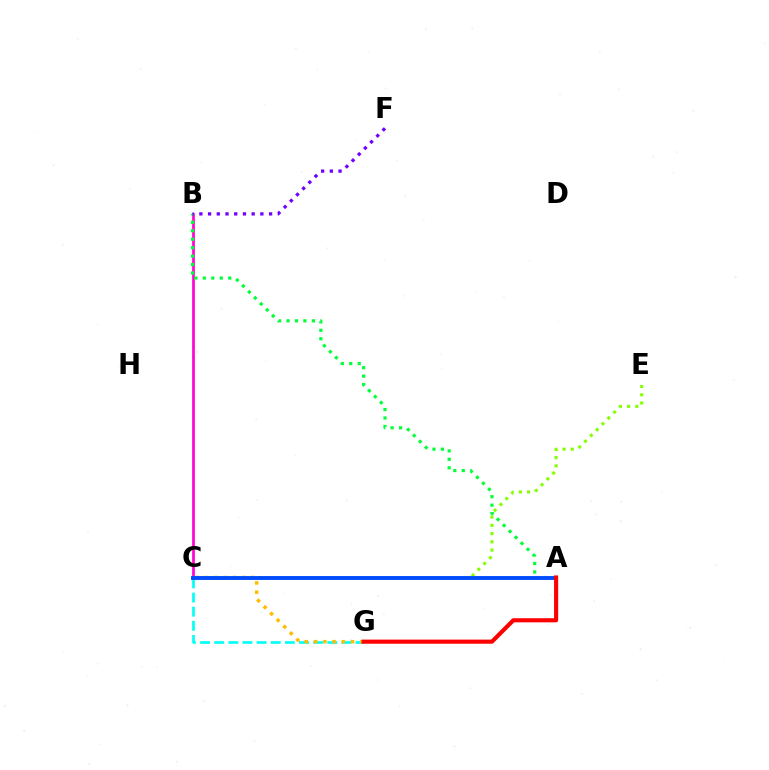{('B', 'C'): [{'color': '#ff00cf', 'line_style': 'solid', 'thickness': 1.93}], ('C', 'G'): [{'color': '#00fff6', 'line_style': 'dashed', 'thickness': 1.92}, {'color': '#ffbd00', 'line_style': 'dotted', 'thickness': 2.52}], ('A', 'B'): [{'color': '#00ff39', 'line_style': 'dotted', 'thickness': 2.3}], ('C', 'E'): [{'color': '#84ff00', 'line_style': 'dotted', 'thickness': 2.23}], ('A', 'C'): [{'color': '#004bff', 'line_style': 'solid', 'thickness': 2.8}], ('A', 'G'): [{'color': '#ff0000', 'line_style': 'solid', 'thickness': 2.97}], ('B', 'F'): [{'color': '#7200ff', 'line_style': 'dotted', 'thickness': 2.37}]}